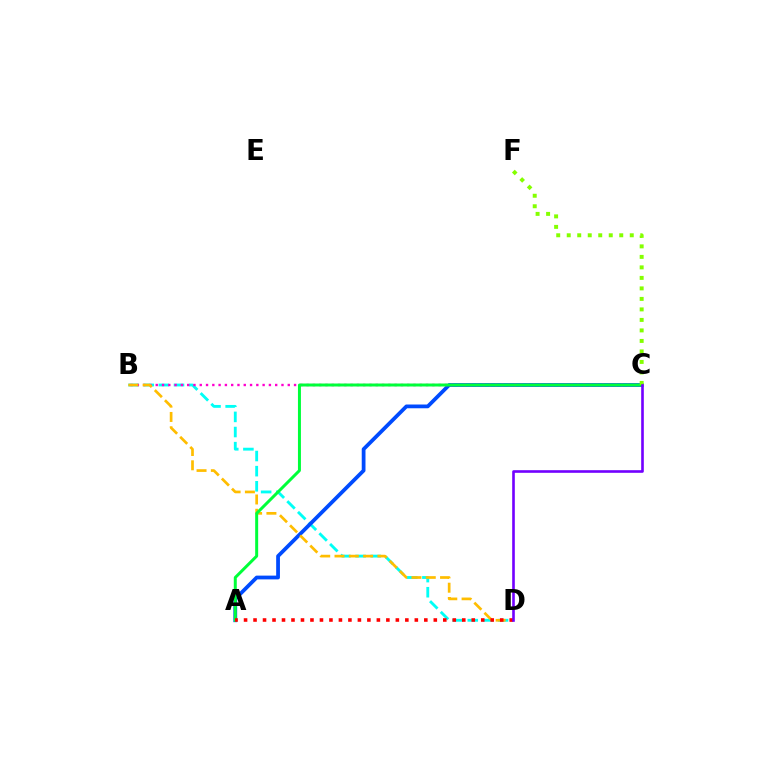{('B', 'D'): [{'color': '#00fff6', 'line_style': 'dashed', 'thickness': 2.06}, {'color': '#ffbd00', 'line_style': 'dashed', 'thickness': 1.94}], ('A', 'C'): [{'color': '#004bff', 'line_style': 'solid', 'thickness': 2.71}, {'color': '#00ff39', 'line_style': 'solid', 'thickness': 2.15}], ('B', 'C'): [{'color': '#ff00cf', 'line_style': 'dotted', 'thickness': 1.71}], ('C', 'F'): [{'color': '#84ff00', 'line_style': 'dotted', 'thickness': 2.85}], ('A', 'D'): [{'color': '#ff0000', 'line_style': 'dotted', 'thickness': 2.58}], ('C', 'D'): [{'color': '#7200ff', 'line_style': 'solid', 'thickness': 1.89}]}